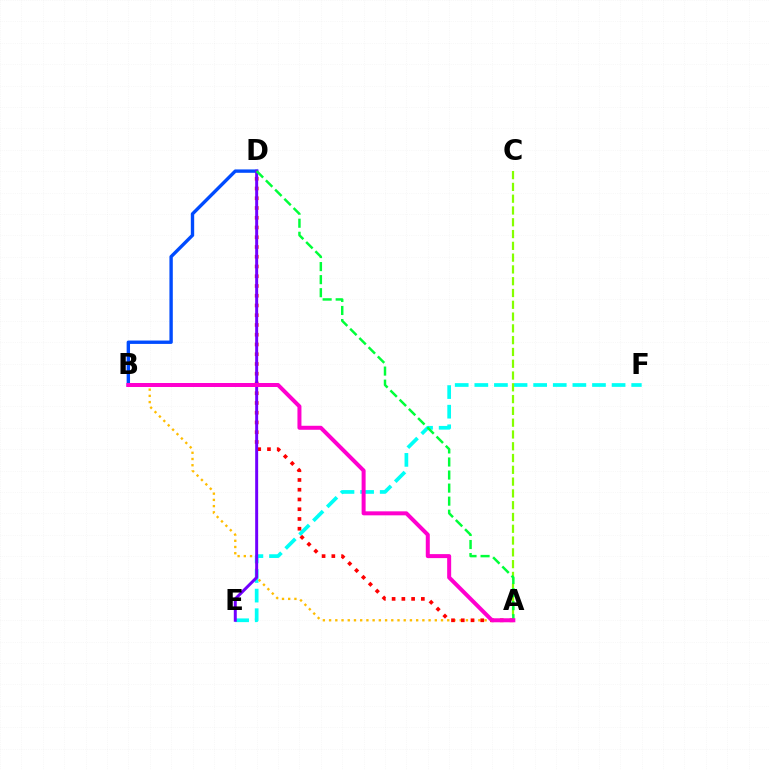{('B', 'D'): [{'color': '#004bff', 'line_style': 'solid', 'thickness': 2.43}], ('E', 'F'): [{'color': '#00fff6', 'line_style': 'dashed', 'thickness': 2.66}], ('A', 'B'): [{'color': '#ffbd00', 'line_style': 'dotted', 'thickness': 1.69}, {'color': '#ff00cf', 'line_style': 'solid', 'thickness': 2.88}], ('A', 'D'): [{'color': '#ff0000', 'line_style': 'dotted', 'thickness': 2.65}, {'color': '#00ff39', 'line_style': 'dashed', 'thickness': 1.77}], ('D', 'E'): [{'color': '#7200ff', 'line_style': 'solid', 'thickness': 2.14}], ('A', 'C'): [{'color': '#84ff00', 'line_style': 'dashed', 'thickness': 1.6}]}